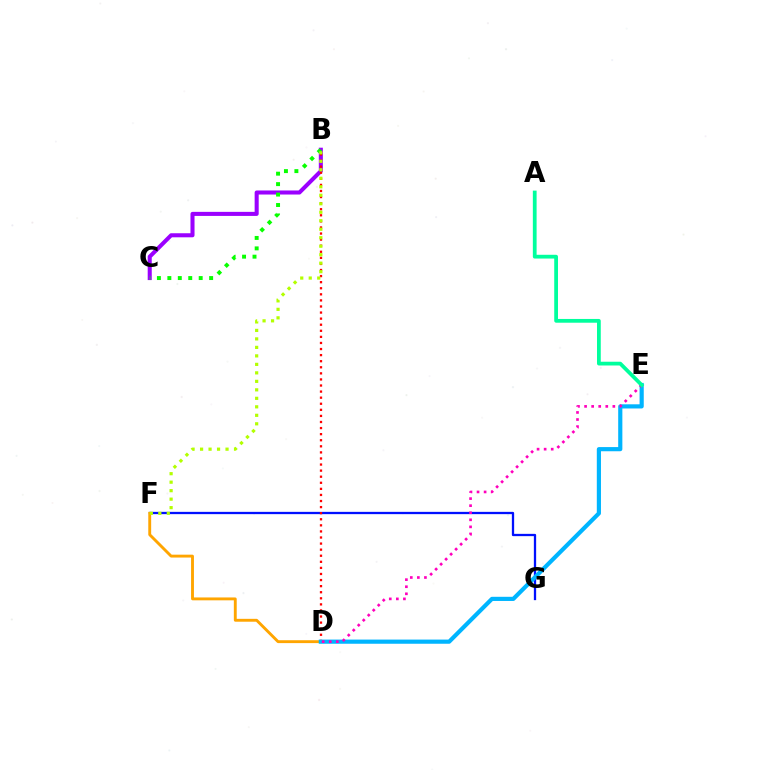{('F', 'G'): [{'color': '#0010ff', 'line_style': 'solid', 'thickness': 1.65}], ('B', 'C'): [{'color': '#9b00ff', 'line_style': 'solid', 'thickness': 2.92}, {'color': '#08ff00', 'line_style': 'dotted', 'thickness': 2.84}], ('B', 'D'): [{'color': '#ff0000', 'line_style': 'dotted', 'thickness': 1.65}], ('D', 'F'): [{'color': '#ffa500', 'line_style': 'solid', 'thickness': 2.07}], ('D', 'E'): [{'color': '#00b5ff', 'line_style': 'solid', 'thickness': 3.0}, {'color': '#ff00bd', 'line_style': 'dotted', 'thickness': 1.92}], ('A', 'E'): [{'color': '#00ff9d', 'line_style': 'solid', 'thickness': 2.71}], ('B', 'F'): [{'color': '#b3ff00', 'line_style': 'dotted', 'thickness': 2.31}]}